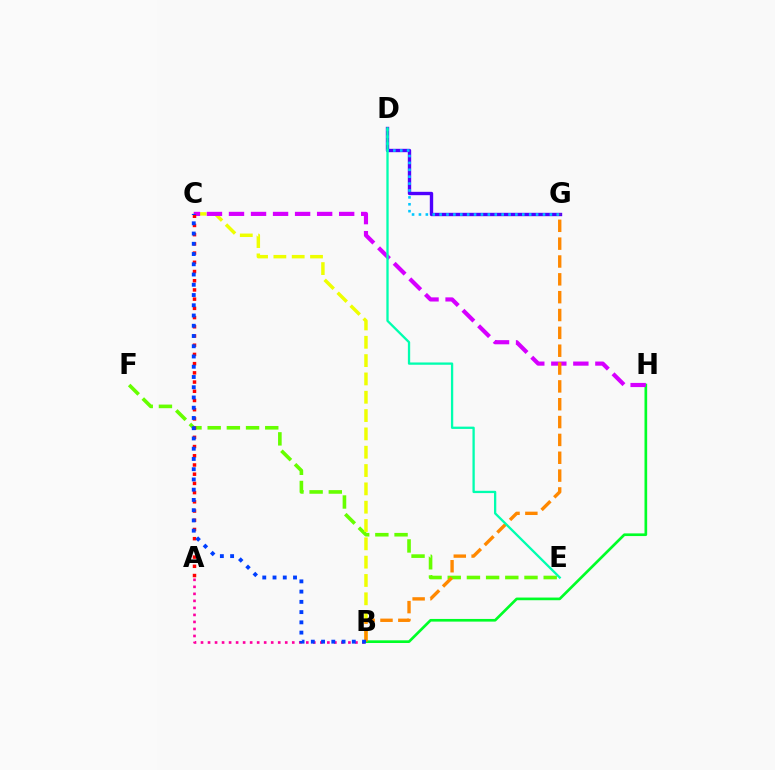{('A', 'B'): [{'color': '#ff00a0', 'line_style': 'dotted', 'thickness': 1.91}], ('E', 'F'): [{'color': '#66ff00', 'line_style': 'dashed', 'thickness': 2.61}], ('B', 'C'): [{'color': '#eeff00', 'line_style': 'dashed', 'thickness': 2.49}, {'color': '#003fff', 'line_style': 'dotted', 'thickness': 2.78}], ('D', 'G'): [{'color': '#4f00ff', 'line_style': 'solid', 'thickness': 2.43}, {'color': '#00c7ff', 'line_style': 'dotted', 'thickness': 1.87}], ('B', 'H'): [{'color': '#00ff27', 'line_style': 'solid', 'thickness': 1.92}], ('C', 'H'): [{'color': '#d600ff', 'line_style': 'dashed', 'thickness': 2.99}], ('A', 'C'): [{'color': '#ff0000', 'line_style': 'dotted', 'thickness': 2.5}], ('B', 'G'): [{'color': '#ff8800', 'line_style': 'dashed', 'thickness': 2.42}], ('D', 'E'): [{'color': '#00ffaf', 'line_style': 'solid', 'thickness': 1.66}]}